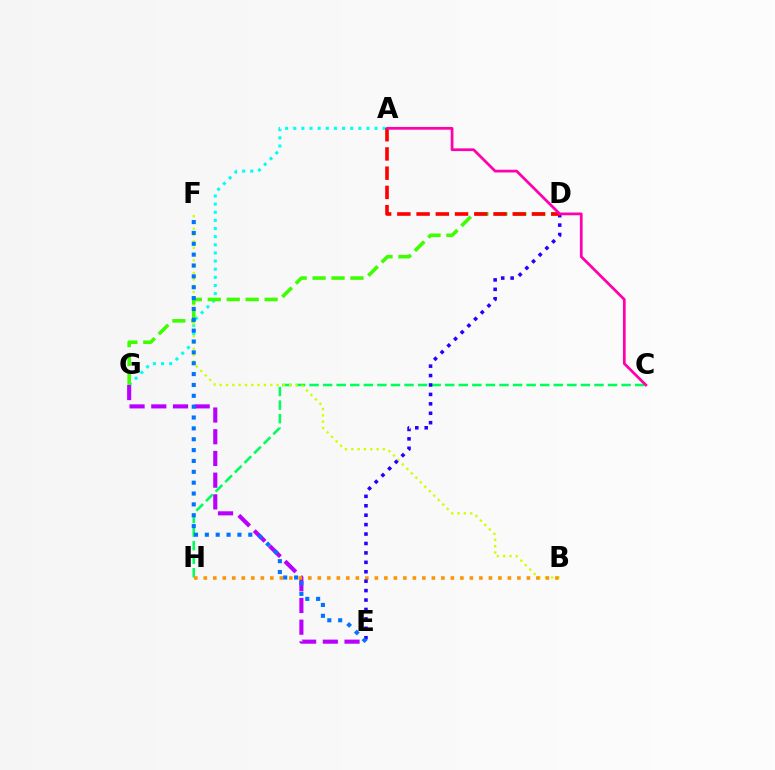{('A', 'G'): [{'color': '#00fff6', 'line_style': 'dotted', 'thickness': 2.21}], ('C', 'H'): [{'color': '#00ff5c', 'line_style': 'dashed', 'thickness': 1.84}], ('E', 'G'): [{'color': '#b900ff', 'line_style': 'dashed', 'thickness': 2.95}], ('B', 'F'): [{'color': '#d1ff00', 'line_style': 'dotted', 'thickness': 1.72}], ('D', 'G'): [{'color': '#3dff00', 'line_style': 'dashed', 'thickness': 2.57}], ('B', 'H'): [{'color': '#ff9400', 'line_style': 'dotted', 'thickness': 2.58}], ('D', 'E'): [{'color': '#2500ff', 'line_style': 'dotted', 'thickness': 2.56}], ('E', 'F'): [{'color': '#0074ff', 'line_style': 'dotted', 'thickness': 2.95}], ('A', 'D'): [{'color': '#ff0000', 'line_style': 'dashed', 'thickness': 2.61}], ('A', 'C'): [{'color': '#ff00ac', 'line_style': 'solid', 'thickness': 1.97}]}